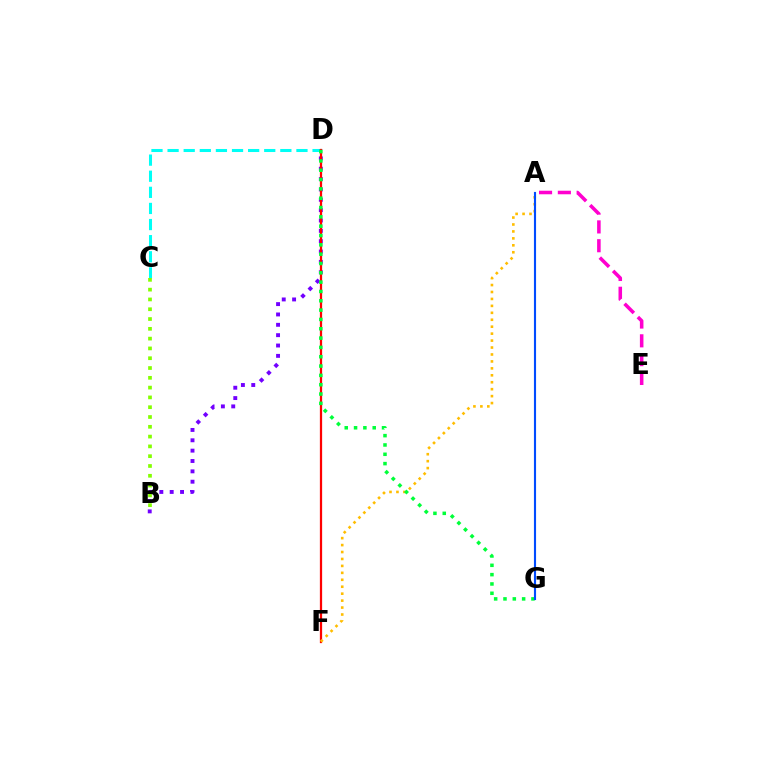{('C', 'D'): [{'color': '#00fff6', 'line_style': 'dashed', 'thickness': 2.19}], ('A', 'E'): [{'color': '#ff00cf', 'line_style': 'dashed', 'thickness': 2.55}], ('B', 'D'): [{'color': '#7200ff', 'line_style': 'dotted', 'thickness': 2.81}], ('B', 'C'): [{'color': '#84ff00', 'line_style': 'dotted', 'thickness': 2.66}], ('D', 'F'): [{'color': '#ff0000', 'line_style': 'solid', 'thickness': 1.62}], ('A', 'F'): [{'color': '#ffbd00', 'line_style': 'dotted', 'thickness': 1.89}], ('D', 'G'): [{'color': '#00ff39', 'line_style': 'dotted', 'thickness': 2.53}], ('A', 'G'): [{'color': '#004bff', 'line_style': 'solid', 'thickness': 1.54}]}